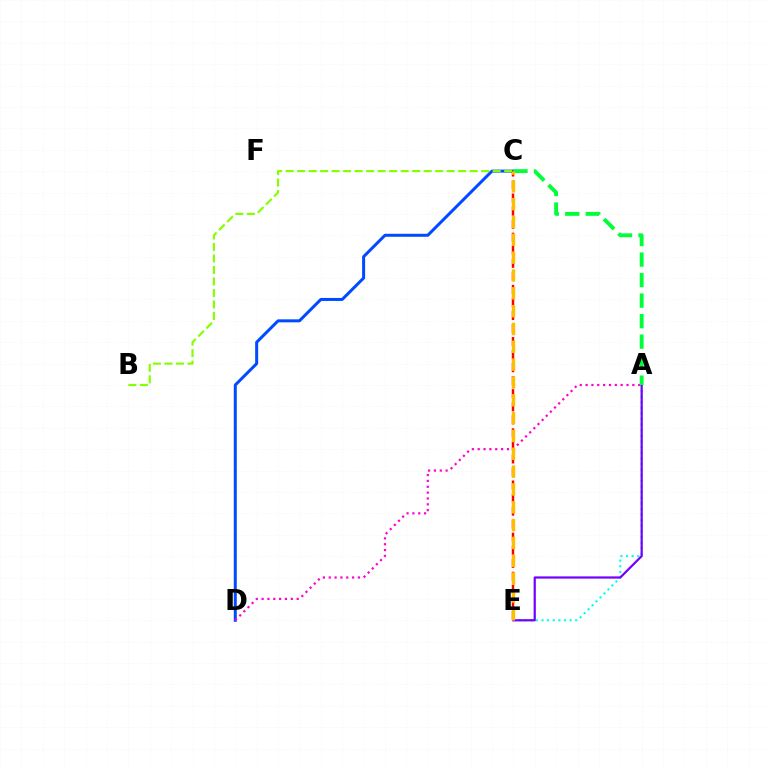{('A', 'E'): [{'color': '#00fff6', 'line_style': 'dotted', 'thickness': 1.53}, {'color': '#7200ff', 'line_style': 'solid', 'thickness': 1.59}], ('C', 'D'): [{'color': '#004bff', 'line_style': 'solid', 'thickness': 2.17}], ('C', 'E'): [{'color': '#ff0000', 'line_style': 'dashed', 'thickness': 1.77}, {'color': '#ffbd00', 'line_style': 'dashed', 'thickness': 2.42}], ('A', 'D'): [{'color': '#ff00cf', 'line_style': 'dotted', 'thickness': 1.59}], ('B', 'C'): [{'color': '#84ff00', 'line_style': 'dashed', 'thickness': 1.56}], ('A', 'C'): [{'color': '#00ff39', 'line_style': 'dashed', 'thickness': 2.79}]}